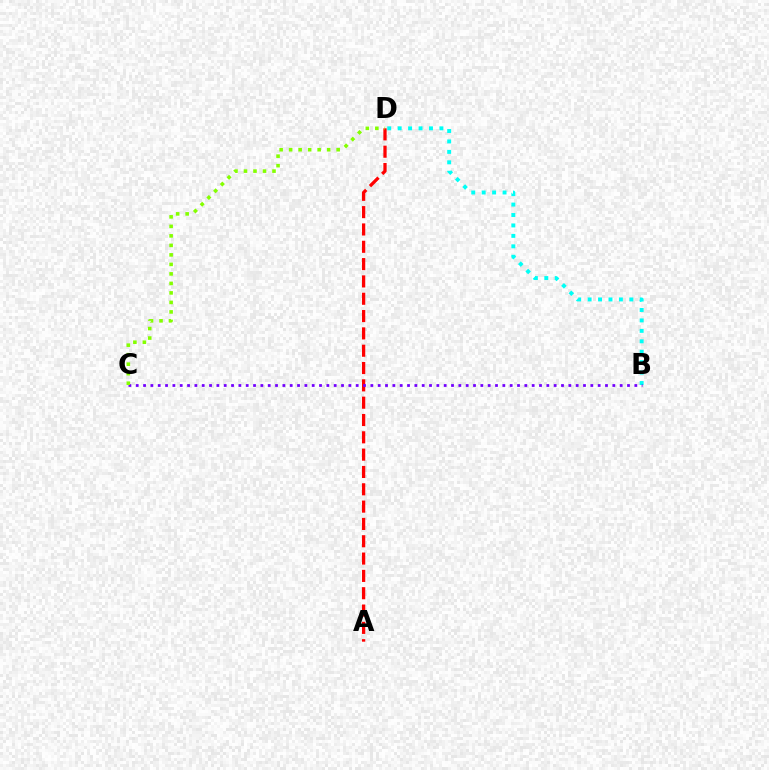{('A', 'D'): [{'color': '#ff0000', 'line_style': 'dashed', 'thickness': 2.35}], ('B', 'D'): [{'color': '#00fff6', 'line_style': 'dotted', 'thickness': 2.84}], ('B', 'C'): [{'color': '#7200ff', 'line_style': 'dotted', 'thickness': 1.99}], ('C', 'D'): [{'color': '#84ff00', 'line_style': 'dotted', 'thickness': 2.58}]}